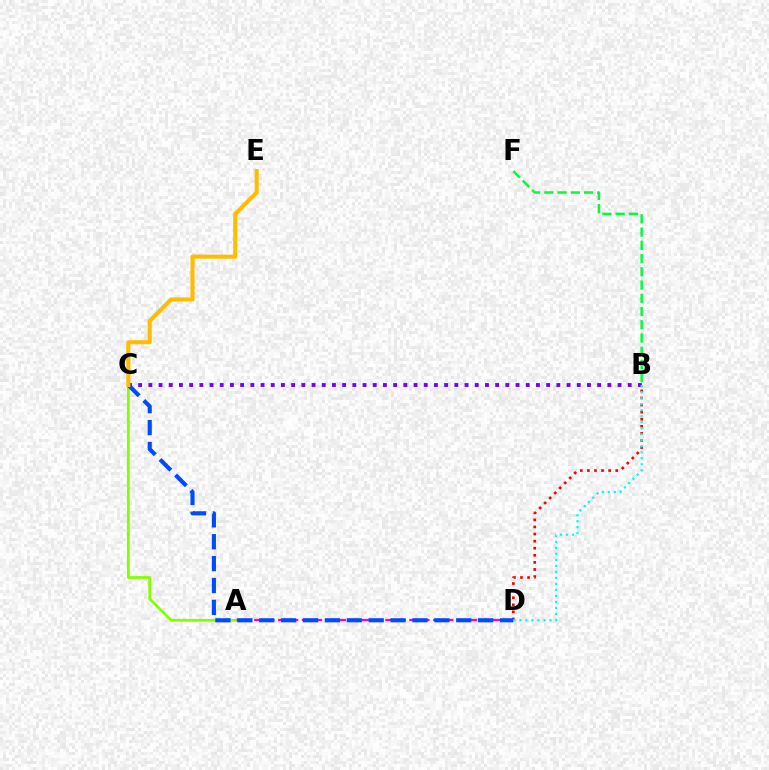{('A', 'D'): [{'color': '#ff00cf', 'line_style': 'dashed', 'thickness': 1.62}], ('A', 'C'): [{'color': '#84ff00', 'line_style': 'solid', 'thickness': 1.98}], ('B', 'D'): [{'color': '#ff0000', 'line_style': 'dotted', 'thickness': 1.92}, {'color': '#00fff6', 'line_style': 'dotted', 'thickness': 1.63}], ('C', 'D'): [{'color': '#004bff', 'line_style': 'dashed', 'thickness': 2.97}], ('B', 'C'): [{'color': '#7200ff', 'line_style': 'dotted', 'thickness': 2.77}], ('B', 'F'): [{'color': '#00ff39', 'line_style': 'dashed', 'thickness': 1.8}], ('C', 'E'): [{'color': '#ffbd00', 'line_style': 'solid', 'thickness': 2.92}]}